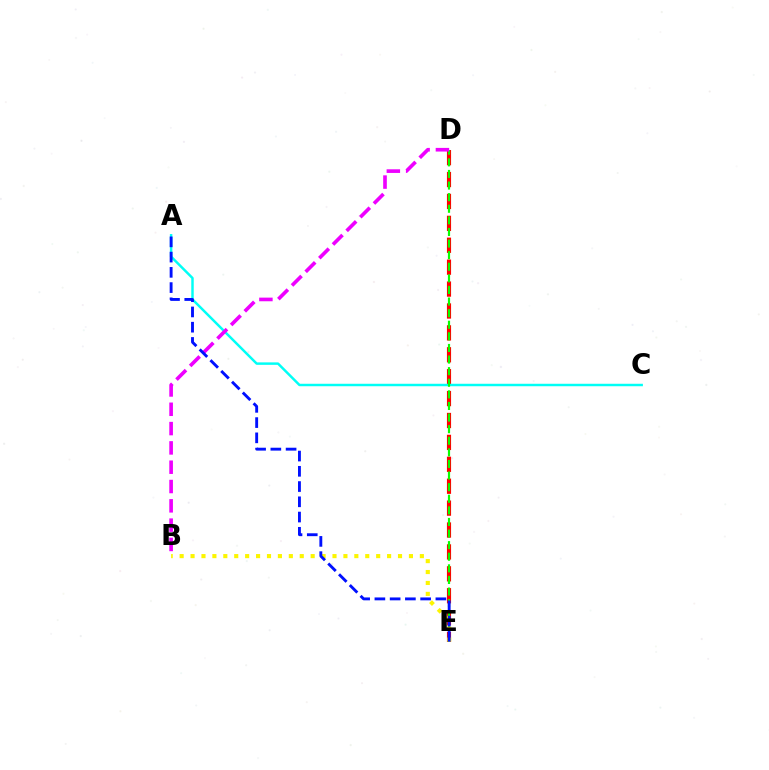{('D', 'E'): [{'color': '#ff0000', 'line_style': 'dashed', 'thickness': 2.98}, {'color': '#08ff00', 'line_style': 'dashed', 'thickness': 1.58}], ('A', 'C'): [{'color': '#00fff6', 'line_style': 'solid', 'thickness': 1.77}], ('B', 'E'): [{'color': '#fcf500', 'line_style': 'dotted', 'thickness': 2.97}], ('B', 'D'): [{'color': '#ee00ff', 'line_style': 'dashed', 'thickness': 2.62}], ('A', 'E'): [{'color': '#0010ff', 'line_style': 'dashed', 'thickness': 2.07}]}